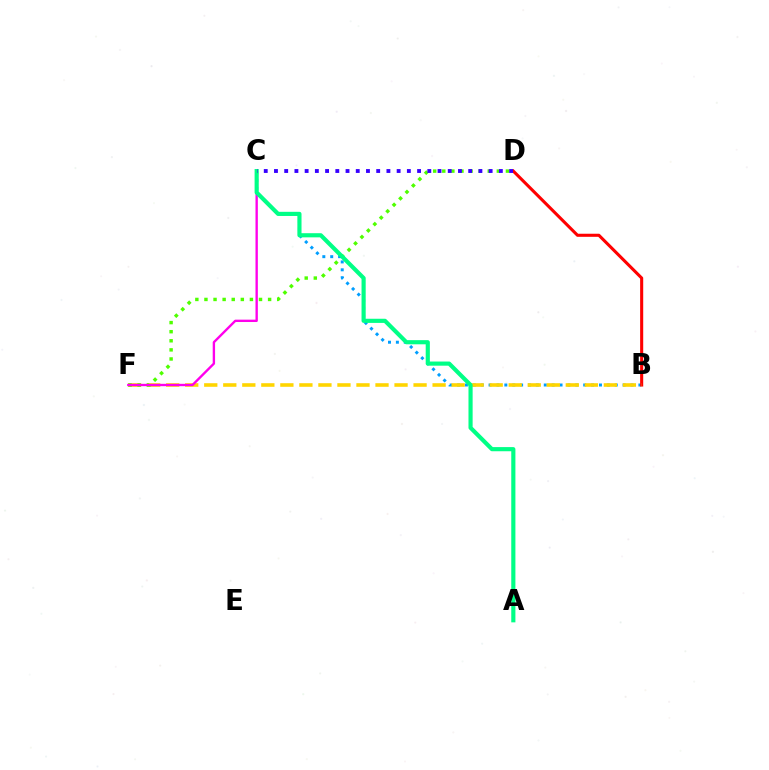{('B', 'C'): [{'color': '#009eff', 'line_style': 'dotted', 'thickness': 2.14}], ('B', 'D'): [{'color': '#ff0000', 'line_style': 'solid', 'thickness': 2.22}], ('B', 'F'): [{'color': '#ffd500', 'line_style': 'dashed', 'thickness': 2.59}], ('D', 'F'): [{'color': '#4fff00', 'line_style': 'dotted', 'thickness': 2.47}], ('C', 'F'): [{'color': '#ff00ed', 'line_style': 'solid', 'thickness': 1.7}], ('A', 'C'): [{'color': '#00ff86', 'line_style': 'solid', 'thickness': 2.99}], ('C', 'D'): [{'color': '#3700ff', 'line_style': 'dotted', 'thickness': 2.78}]}